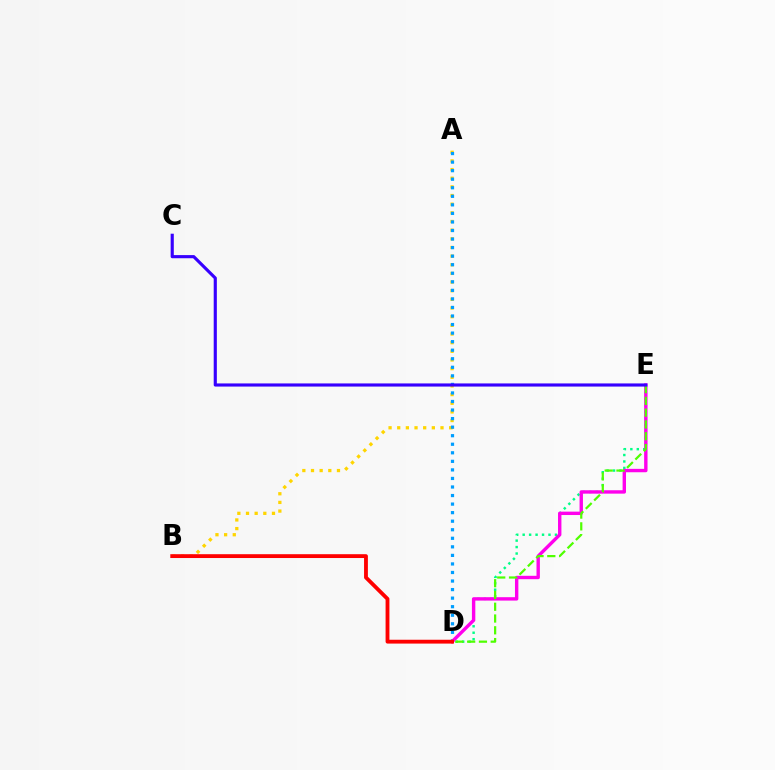{('D', 'E'): [{'color': '#00ff86', 'line_style': 'dotted', 'thickness': 1.75}, {'color': '#ff00ed', 'line_style': 'solid', 'thickness': 2.44}, {'color': '#4fff00', 'line_style': 'dashed', 'thickness': 1.6}], ('A', 'B'): [{'color': '#ffd500', 'line_style': 'dotted', 'thickness': 2.35}], ('A', 'D'): [{'color': '#009eff', 'line_style': 'dotted', 'thickness': 2.32}], ('B', 'D'): [{'color': '#ff0000', 'line_style': 'solid', 'thickness': 2.76}], ('C', 'E'): [{'color': '#3700ff', 'line_style': 'solid', 'thickness': 2.26}]}